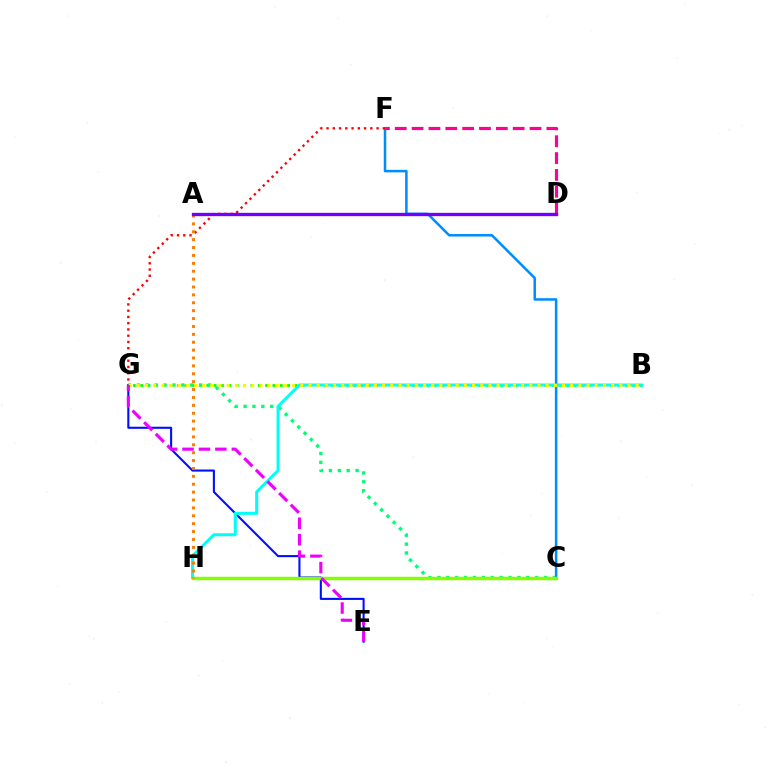{('B', 'G'): [{'color': '#08ff00', 'line_style': 'dotted', 'thickness': 2.0}, {'color': '#fcf500', 'line_style': 'dotted', 'thickness': 2.22}], ('C', 'G'): [{'color': '#00ff74', 'line_style': 'dotted', 'thickness': 2.42}], ('C', 'F'): [{'color': '#008cff', 'line_style': 'solid', 'thickness': 1.81}], ('F', 'G'): [{'color': '#ff0000', 'line_style': 'dotted', 'thickness': 1.7}], ('E', 'G'): [{'color': '#0010ff', 'line_style': 'solid', 'thickness': 1.51}, {'color': '#ee00ff', 'line_style': 'dashed', 'thickness': 2.23}], ('B', 'H'): [{'color': '#00fff6', 'line_style': 'solid', 'thickness': 2.18}], ('C', 'H'): [{'color': '#84ff00', 'line_style': 'solid', 'thickness': 2.48}], ('D', 'F'): [{'color': '#ff0094', 'line_style': 'dashed', 'thickness': 2.29}], ('A', 'H'): [{'color': '#ff7c00', 'line_style': 'dotted', 'thickness': 2.14}], ('A', 'D'): [{'color': '#7200ff', 'line_style': 'solid', 'thickness': 2.4}]}